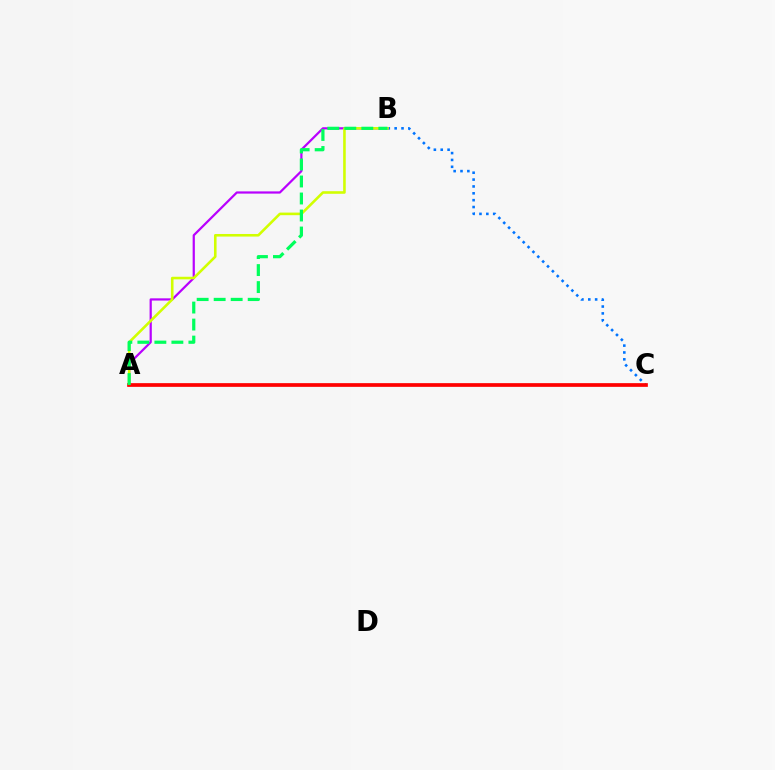{('B', 'C'): [{'color': '#0074ff', 'line_style': 'dotted', 'thickness': 1.86}], ('A', 'B'): [{'color': '#b900ff', 'line_style': 'solid', 'thickness': 1.6}, {'color': '#d1ff00', 'line_style': 'solid', 'thickness': 1.86}, {'color': '#00ff5c', 'line_style': 'dashed', 'thickness': 2.31}], ('A', 'C'): [{'color': '#ff0000', 'line_style': 'solid', 'thickness': 2.66}]}